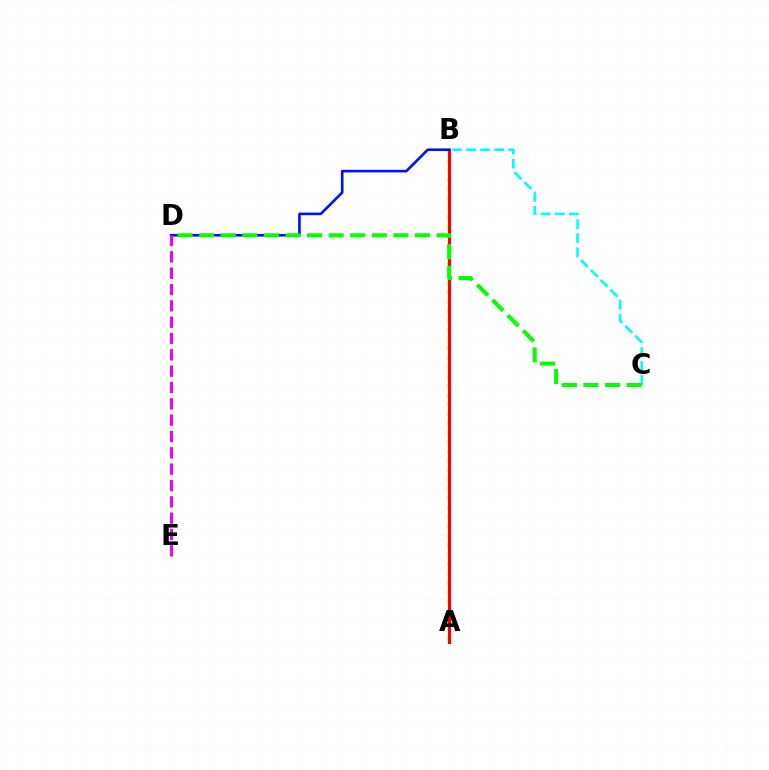{('A', 'B'): [{'color': '#fcf500', 'line_style': 'dotted', 'thickness': 2.55}, {'color': '#ff0000', 'line_style': 'solid', 'thickness': 2.26}], ('B', 'C'): [{'color': '#00fff6', 'line_style': 'dashed', 'thickness': 1.91}], ('B', 'D'): [{'color': '#0010ff', 'line_style': 'solid', 'thickness': 1.89}], ('D', 'E'): [{'color': '#ee00ff', 'line_style': 'dashed', 'thickness': 2.22}], ('C', 'D'): [{'color': '#08ff00', 'line_style': 'dashed', 'thickness': 2.93}]}